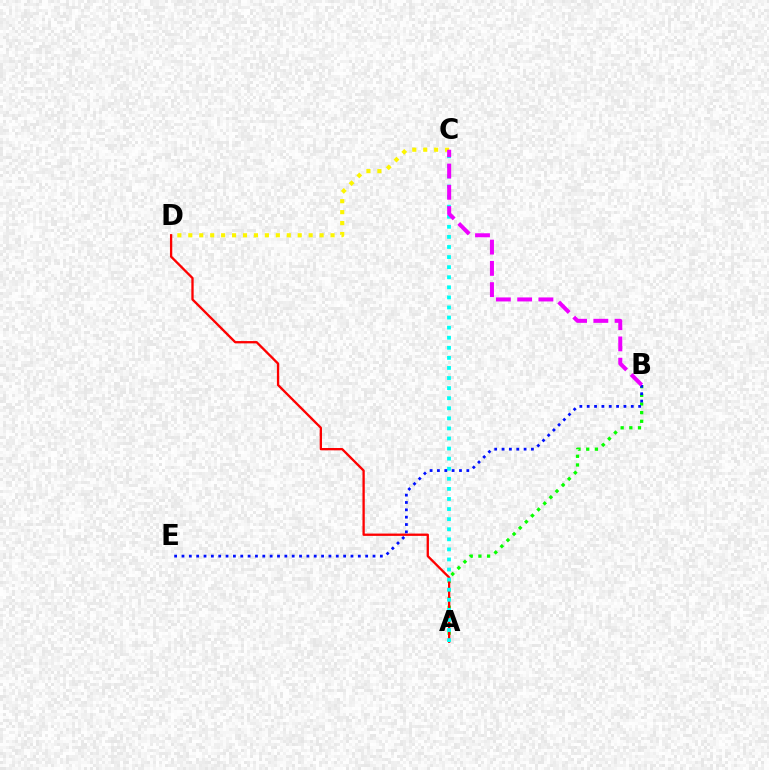{('A', 'B'): [{'color': '#08ff00', 'line_style': 'dotted', 'thickness': 2.35}], ('A', 'D'): [{'color': '#ff0000', 'line_style': 'solid', 'thickness': 1.66}], ('C', 'D'): [{'color': '#fcf500', 'line_style': 'dotted', 'thickness': 2.97}], ('A', 'C'): [{'color': '#00fff6', 'line_style': 'dotted', 'thickness': 2.74}], ('B', 'E'): [{'color': '#0010ff', 'line_style': 'dotted', 'thickness': 2.0}], ('B', 'C'): [{'color': '#ee00ff', 'line_style': 'dashed', 'thickness': 2.89}]}